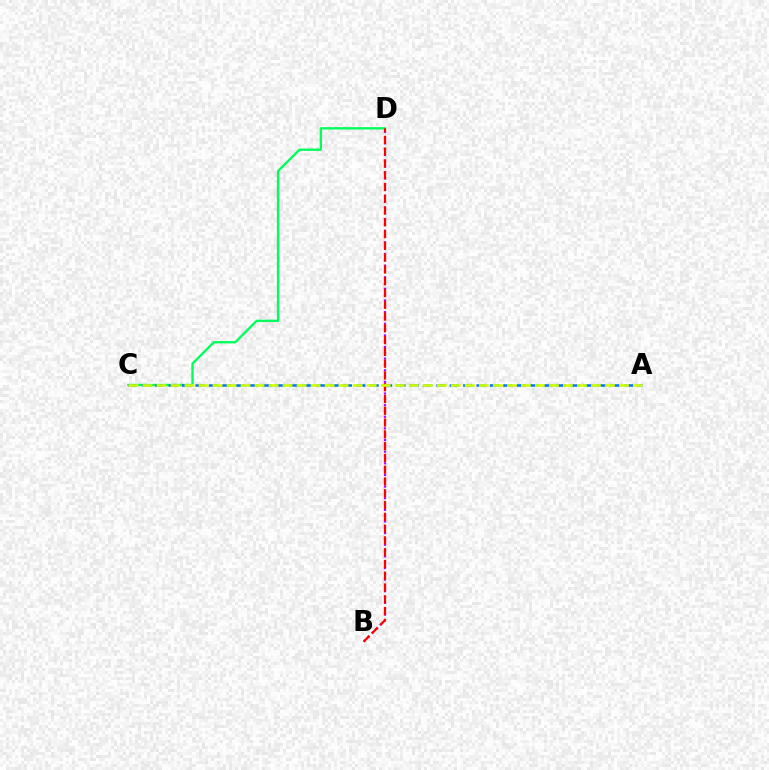{('C', 'D'): [{'color': '#00ff5c', 'line_style': 'solid', 'thickness': 1.69}], ('A', 'C'): [{'color': '#0074ff', 'line_style': 'dashed', 'thickness': 1.82}, {'color': '#d1ff00', 'line_style': 'dashed', 'thickness': 1.9}], ('B', 'D'): [{'color': '#b900ff', 'line_style': 'dotted', 'thickness': 1.58}, {'color': '#ff0000', 'line_style': 'dashed', 'thickness': 1.6}]}